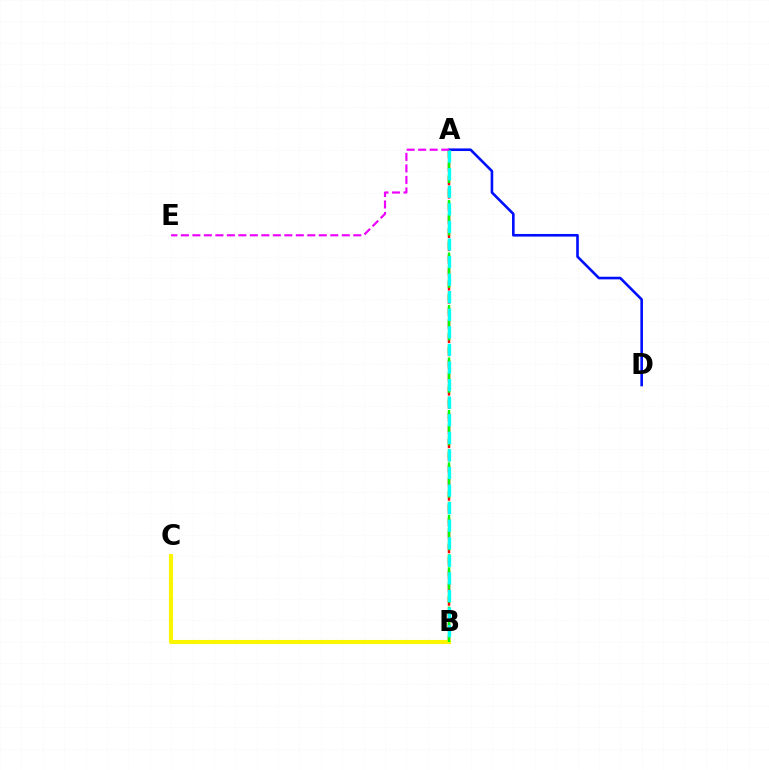{('A', 'B'): [{'color': '#ff0000', 'line_style': 'dashed', 'thickness': 1.78}, {'color': '#08ff00', 'line_style': 'dashed', 'thickness': 1.78}, {'color': '#00fff6', 'line_style': 'dashed', 'thickness': 2.39}], ('A', 'D'): [{'color': '#0010ff', 'line_style': 'solid', 'thickness': 1.89}], ('B', 'C'): [{'color': '#fcf500', 'line_style': 'solid', 'thickness': 2.95}], ('A', 'E'): [{'color': '#ee00ff', 'line_style': 'dashed', 'thickness': 1.56}]}